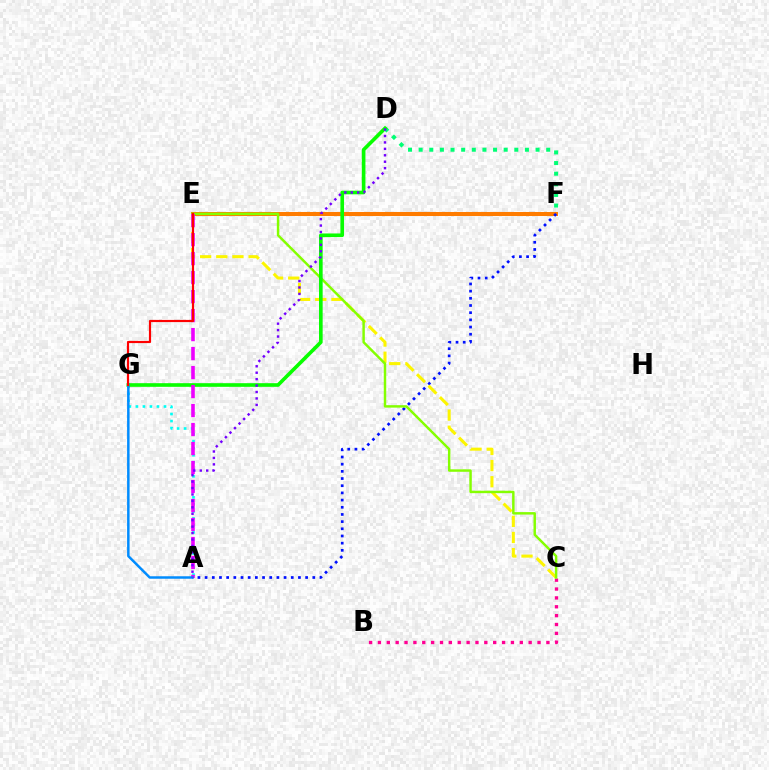{('E', 'F'): [{'color': '#ff7c00', 'line_style': 'solid', 'thickness': 2.91}], ('D', 'F'): [{'color': '#00ff74', 'line_style': 'dotted', 'thickness': 2.89}], ('B', 'C'): [{'color': '#ff0094', 'line_style': 'dotted', 'thickness': 2.41}], ('A', 'F'): [{'color': '#0010ff', 'line_style': 'dotted', 'thickness': 1.95}], ('C', 'E'): [{'color': '#fcf500', 'line_style': 'dashed', 'thickness': 2.19}, {'color': '#84ff00', 'line_style': 'solid', 'thickness': 1.77}], ('A', 'G'): [{'color': '#00fff6', 'line_style': 'dotted', 'thickness': 1.91}, {'color': '#008cff', 'line_style': 'solid', 'thickness': 1.79}], ('D', 'G'): [{'color': '#08ff00', 'line_style': 'solid', 'thickness': 2.62}], ('A', 'E'): [{'color': '#ee00ff', 'line_style': 'dashed', 'thickness': 2.58}], ('A', 'D'): [{'color': '#7200ff', 'line_style': 'dotted', 'thickness': 1.75}], ('E', 'G'): [{'color': '#ff0000', 'line_style': 'solid', 'thickness': 1.56}]}